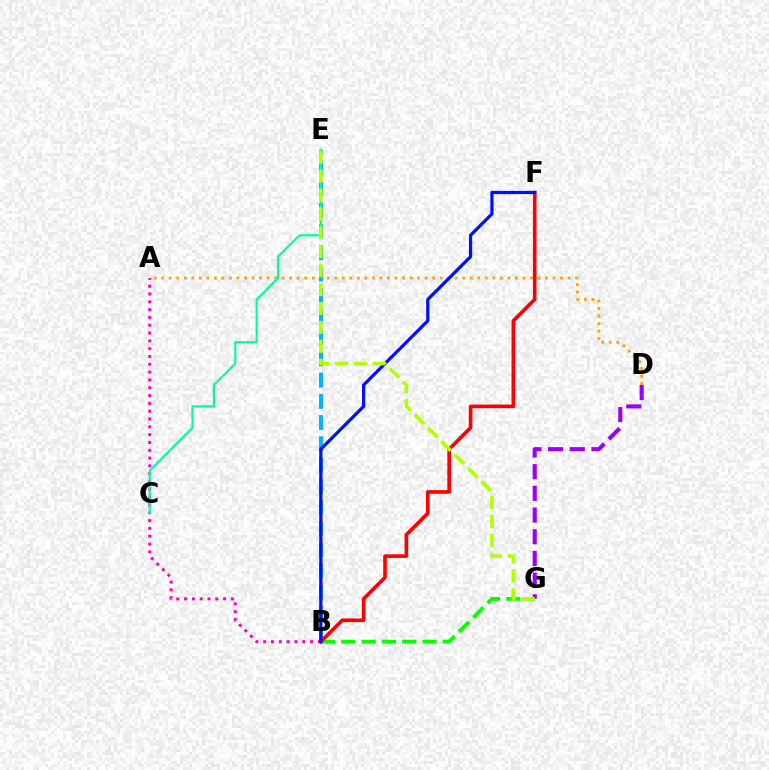{('A', 'B'): [{'color': '#ff00bd', 'line_style': 'dotted', 'thickness': 2.12}], ('A', 'D'): [{'color': '#ffa500', 'line_style': 'dotted', 'thickness': 2.04}], ('D', 'G'): [{'color': '#9b00ff', 'line_style': 'dashed', 'thickness': 2.95}], ('B', 'E'): [{'color': '#00b5ff', 'line_style': 'dashed', 'thickness': 2.88}], ('B', 'G'): [{'color': '#08ff00', 'line_style': 'dashed', 'thickness': 2.76}], ('B', 'F'): [{'color': '#ff0000', 'line_style': 'solid', 'thickness': 2.61}, {'color': '#0010ff', 'line_style': 'solid', 'thickness': 2.33}], ('C', 'E'): [{'color': '#00ff9d', 'line_style': 'solid', 'thickness': 1.55}], ('E', 'G'): [{'color': '#b3ff00', 'line_style': 'dashed', 'thickness': 2.57}]}